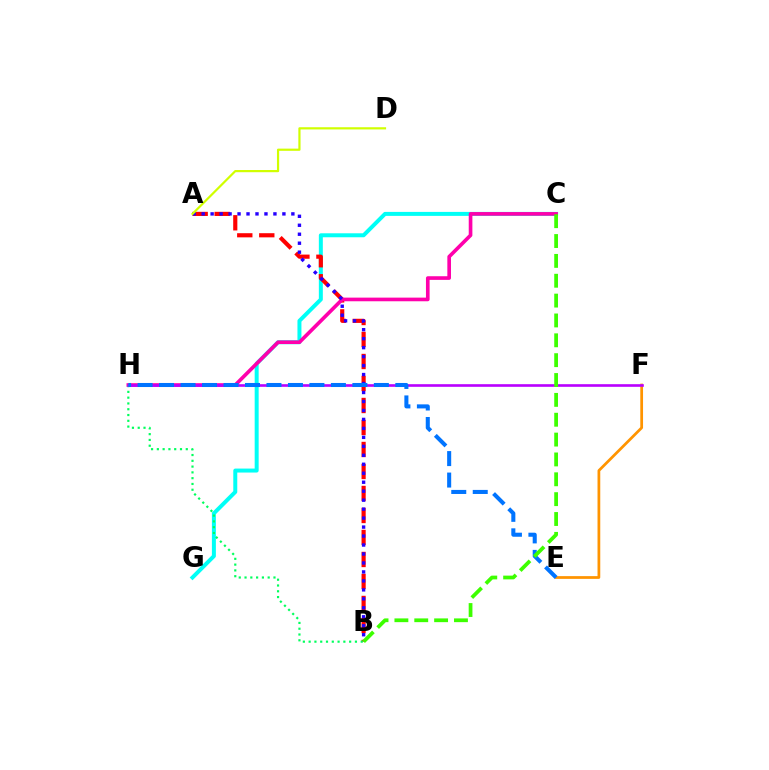{('C', 'G'): [{'color': '#00fff6', 'line_style': 'solid', 'thickness': 2.86}], ('A', 'B'): [{'color': '#ff0000', 'line_style': 'dashed', 'thickness': 2.99}, {'color': '#2500ff', 'line_style': 'dotted', 'thickness': 2.44}], ('C', 'H'): [{'color': '#ff00ac', 'line_style': 'solid', 'thickness': 2.63}], ('B', 'H'): [{'color': '#00ff5c', 'line_style': 'dotted', 'thickness': 1.57}], ('E', 'F'): [{'color': '#ff9400', 'line_style': 'solid', 'thickness': 1.98}], ('F', 'H'): [{'color': '#b900ff', 'line_style': 'solid', 'thickness': 1.9}], ('A', 'D'): [{'color': '#d1ff00', 'line_style': 'solid', 'thickness': 1.58}], ('E', 'H'): [{'color': '#0074ff', 'line_style': 'dashed', 'thickness': 2.92}], ('B', 'C'): [{'color': '#3dff00', 'line_style': 'dashed', 'thickness': 2.7}]}